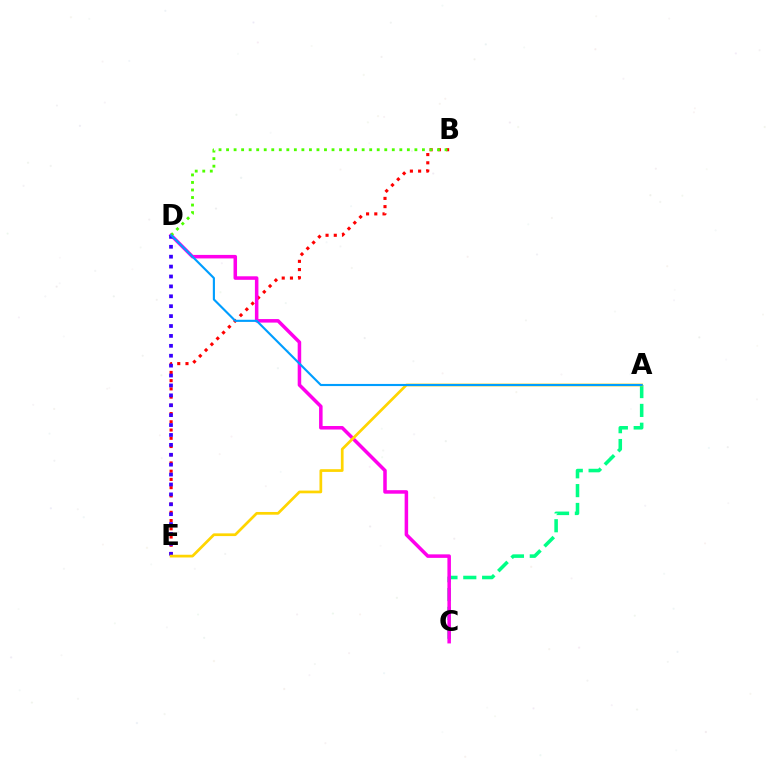{('B', 'E'): [{'color': '#ff0000', 'line_style': 'dotted', 'thickness': 2.24}], ('A', 'C'): [{'color': '#00ff86', 'line_style': 'dashed', 'thickness': 2.56}], ('C', 'D'): [{'color': '#ff00ed', 'line_style': 'solid', 'thickness': 2.54}], ('D', 'E'): [{'color': '#3700ff', 'line_style': 'dotted', 'thickness': 2.69}], ('A', 'E'): [{'color': '#ffd500', 'line_style': 'solid', 'thickness': 1.96}], ('B', 'D'): [{'color': '#4fff00', 'line_style': 'dotted', 'thickness': 2.05}], ('A', 'D'): [{'color': '#009eff', 'line_style': 'solid', 'thickness': 1.54}]}